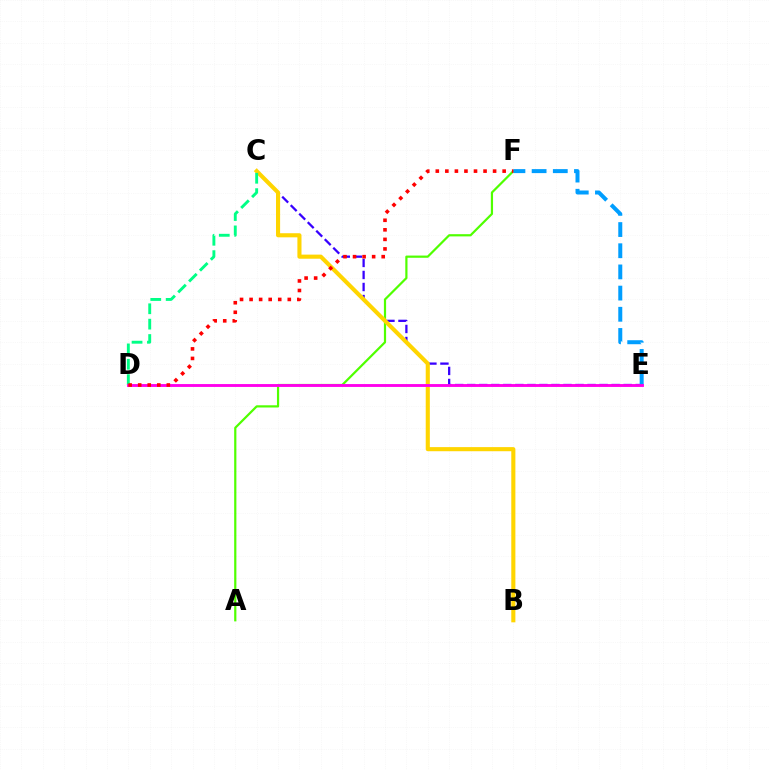{('C', 'E'): [{'color': '#3700ff', 'line_style': 'dashed', 'thickness': 1.64}], ('A', 'F'): [{'color': '#4fff00', 'line_style': 'solid', 'thickness': 1.59}], ('B', 'C'): [{'color': '#ffd500', 'line_style': 'solid', 'thickness': 2.95}], ('C', 'D'): [{'color': '#00ff86', 'line_style': 'dashed', 'thickness': 2.09}], ('E', 'F'): [{'color': '#009eff', 'line_style': 'dashed', 'thickness': 2.88}], ('D', 'E'): [{'color': '#ff00ed', 'line_style': 'solid', 'thickness': 2.07}], ('D', 'F'): [{'color': '#ff0000', 'line_style': 'dotted', 'thickness': 2.59}]}